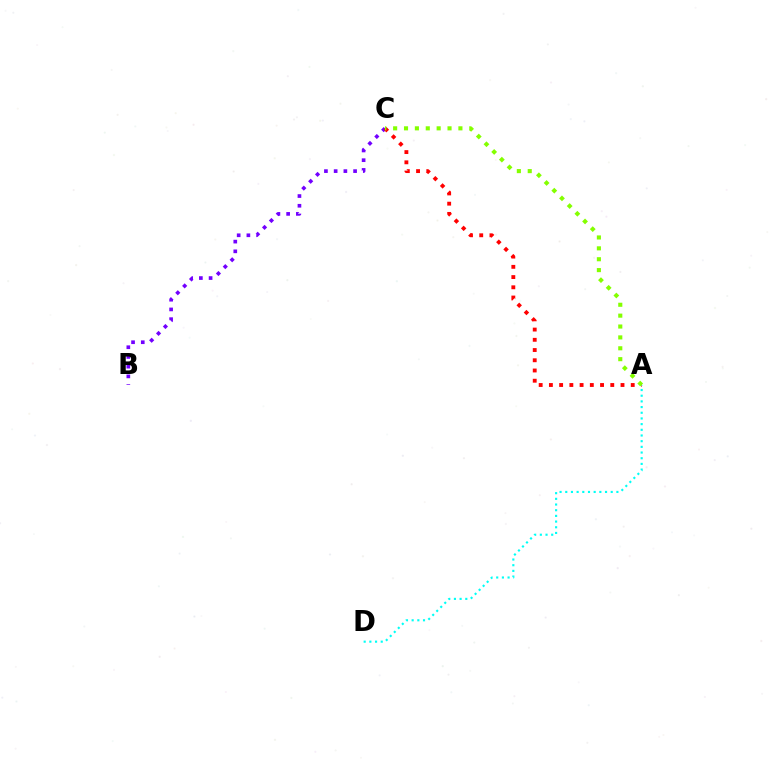{('B', 'C'): [{'color': '#7200ff', 'line_style': 'dotted', 'thickness': 2.64}], ('A', 'C'): [{'color': '#ff0000', 'line_style': 'dotted', 'thickness': 2.78}, {'color': '#84ff00', 'line_style': 'dotted', 'thickness': 2.96}], ('A', 'D'): [{'color': '#00fff6', 'line_style': 'dotted', 'thickness': 1.54}]}